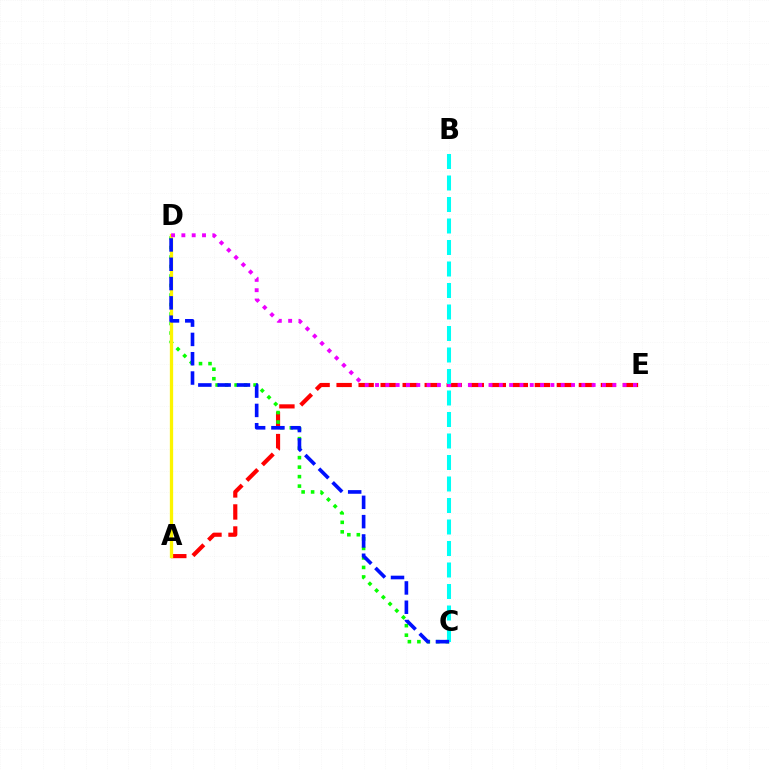{('A', 'E'): [{'color': '#ff0000', 'line_style': 'dashed', 'thickness': 2.99}], ('C', 'D'): [{'color': '#08ff00', 'line_style': 'dotted', 'thickness': 2.58}, {'color': '#0010ff', 'line_style': 'dashed', 'thickness': 2.62}], ('A', 'D'): [{'color': '#fcf500', 'line_style': 'solid', 'thickness': 2.37}], ('D', 'E'): [{'color': '#ee00ff', 'line_style': 'dotted', 'thickness': 2.8}], ('B', 'C'): [{'color': '#00fff6', 'line_style': 'dashed', 'thickness': 2.92}]}